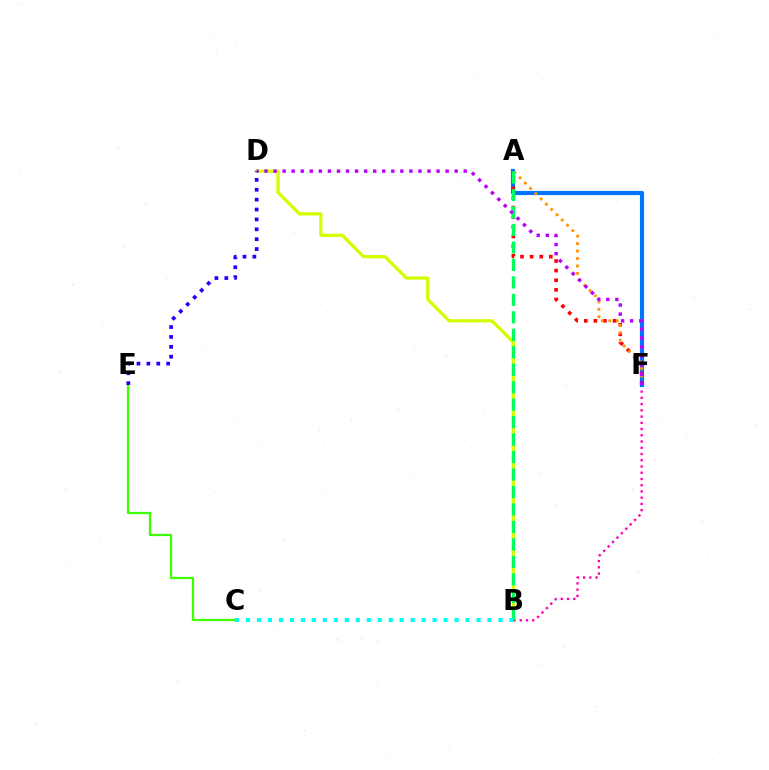{('B', 'D'): [{'color': '#d1ff00', 'line_style': 'solid', 'thickness': 2.34}], ('B', 'F'): [{'color': '#ff00ac', 'line_style': 'dotted', 'thickness': 1.7}], ('C', 'E'): [{'color': '#3dff00', 'line_style': 'solid', 'thickness': 1.6}], ('A', 'F'): [{'color': '#0074ff', 'line_style': 'solid', 'thickness': 2.99}, {'color': '#ff0000', 'line_style': 'dotted', 'thickness': 2.61}, {'color': '#ff9400', 'line_style': 'dotted', 'thickness': 2.03}], ('A', 'B'): [{'color': '#00ff5c', 'line_style': 'dashed', 'thickness': 2.37}], ('B', 'C'): [{'color': '#00fff6', 'line_style': 'dotted', 'thickness': 2.98}], ('D', 'F'): [{'color': '#b900ff', 'line_style': 'dotted', 'thickness': 2.46}], ('D', 'E'): [{'color': '#2500ff', 'line_style': 'dotted', 'thickness': 2.69}]}